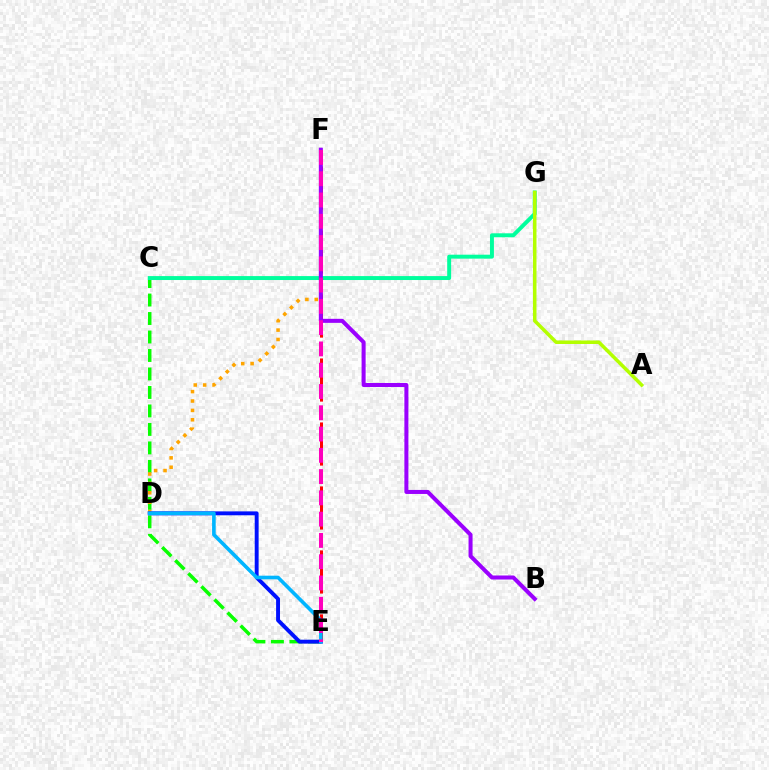{('C', 'E'): [{'color': '#08ff00', 'line_style': 'dashed', 'thickness': 2.51}], ('D', 'F'): [{'color': '#ffa500', 'line_style': 'dotted', 'thickness': 2.55}], ('C', 'G'): [{'color': '#00ff9d', 'line_style': 'solid', 'thickness': 2.84}], ('A', 'G'): [{'color': '#b3ff00', 'line_style': 'solid', 'thickness': 2.54}], ('E', 'F'): [{'color': '#ff0000', 'line_style': 'dashed', 'thickness': 2.17}, {'color': '#ff00bd', 'line_style': 'dashed', 'thickness': 2.89}], ('B', 'F'): [{'color': '#9b00ff', 'line_style': 'solid', 'thickness': 2.9}], ('D', 'E'): [{'color': '#0010ff', 'line_style': 'solid', 'thickness': 2.81}, {'color': '#00b5ff', 'line_style': 'solid', 'thickness': 2.61}]}